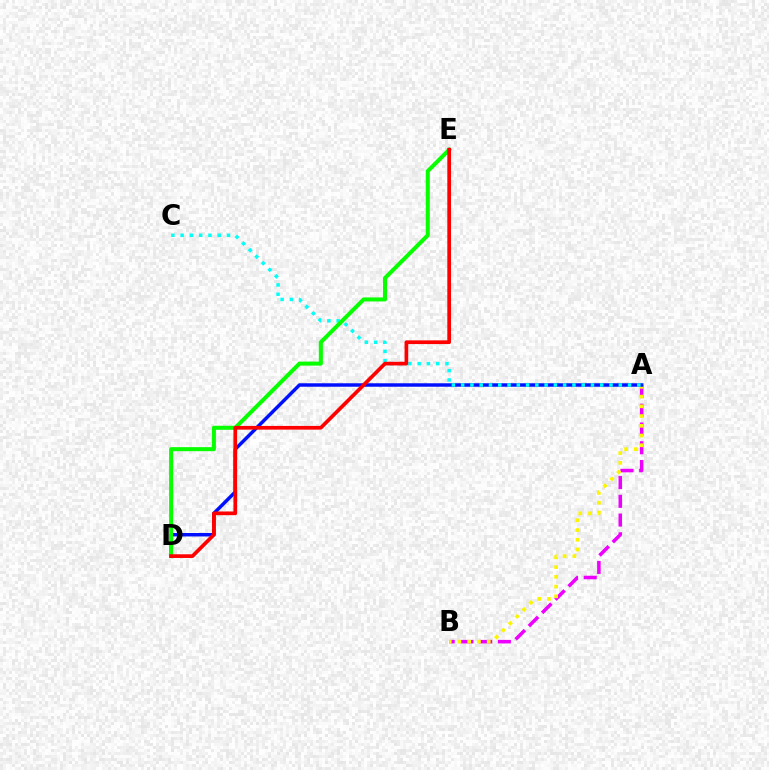{('A', 'B'): [{'color': '#ee00ff', 'line_style': 'dashed', 'thickness': 2.55}, {'color': '#fcf500', 'line_style': 'dotted', 'thickness': 2.65}], ('A', 'D'): [{'color': '#0010ff', 'line_style': 'solid', 'thickness': 2.49}], ('A', 'C'): [{'color': '#00fff6', 'line_style': 'dotted', 'thickness': 2.52}], ('D', 'E'): [{'color': '#08ff00', 'line_style': 'solid', 'thickness': 2.91}, {'color': '#ff0000', 'line_style': 'solid', 'thickness': 2.67}]}